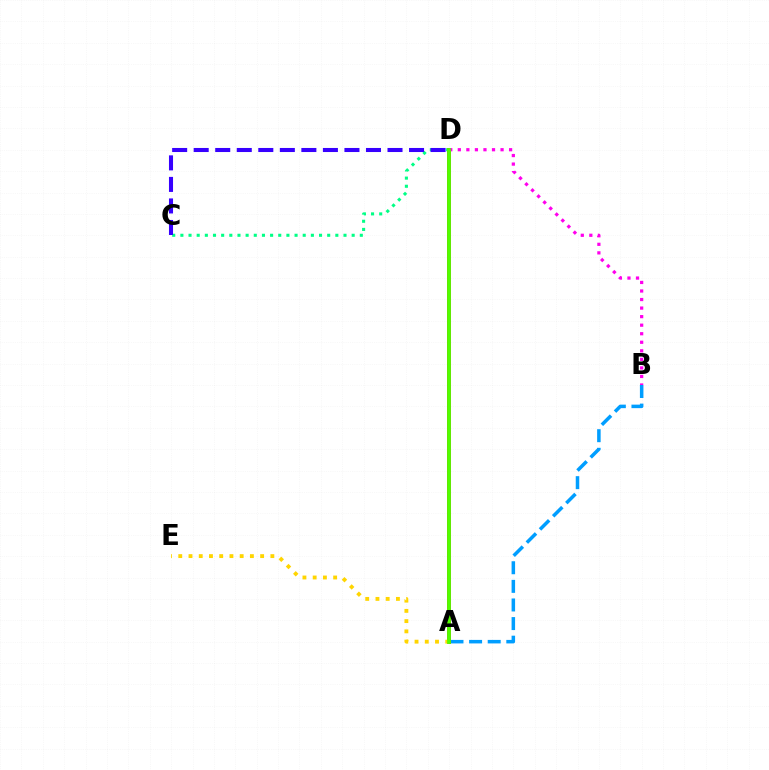{('C', 'D'): [{'color': '#00ff86', 'line_style': 'dotted', 'thickness': 2.22}, {'color': '#3700ff', 'line_style': 'dashed', 'thickness': 2.93}], ('A', 'B'): [{'color': '#009eff', 'line_style': 'dashed', 'thickness': 2.53}], ('A', 'D'): [{'color': '#ff0000', 'line_style': 'solid', 'thickness': 2.68}, {'color': '#4fff00', 'line_style': 'solid', 'thickness': 2.72}], ('A', 'E'): [{'color': '#ffd500', 'line_style': 'dotted', 'thickness': 2.78}], ('B', 'D'): [{'color': '#ff00ed', 'line_style': 'dotted', 'thickness': 2.32}]}